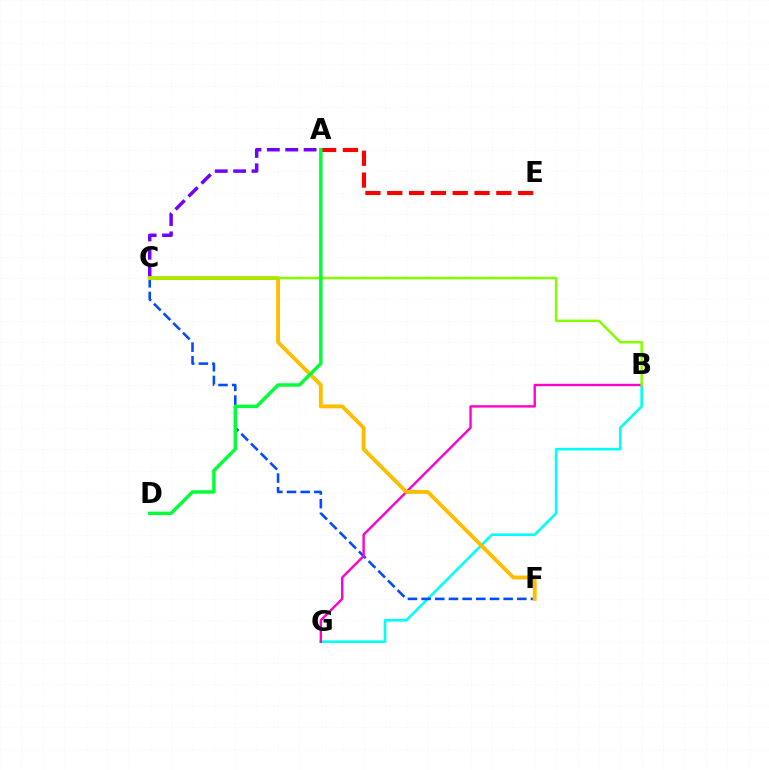{('B', 'G'): [{'color': '#00fff6', 'line_style': 'solid', 'thickness': 1.89}, {'color': '#ff00cf', 'line_style': 'solid', 'thickness': 1.72}], ('C', 'F'): [{'color': '#004bff', 'line_style': 'dashed', 'thickness': 1.86}, {'color': '#ffbd00', 'line_style': 'solid', 'thickness': 2.79}], ('A', 'C'): [{'color': '#7200ff', 'line_style': 'dashed', 'thickness': 2.5}], ('A', 'E'): [{'color': '#ff0000', 'line_style': 'dashed', 'thickness': 2.96}], ('B', 'C'): [{'color': '#84ff00', 'line_style': 'solid', 'thickness': 1.8}], ('A', 'D'): [{'color': '#00ff39', 'line_style': 'solid', 'thickness': 2.48}]}